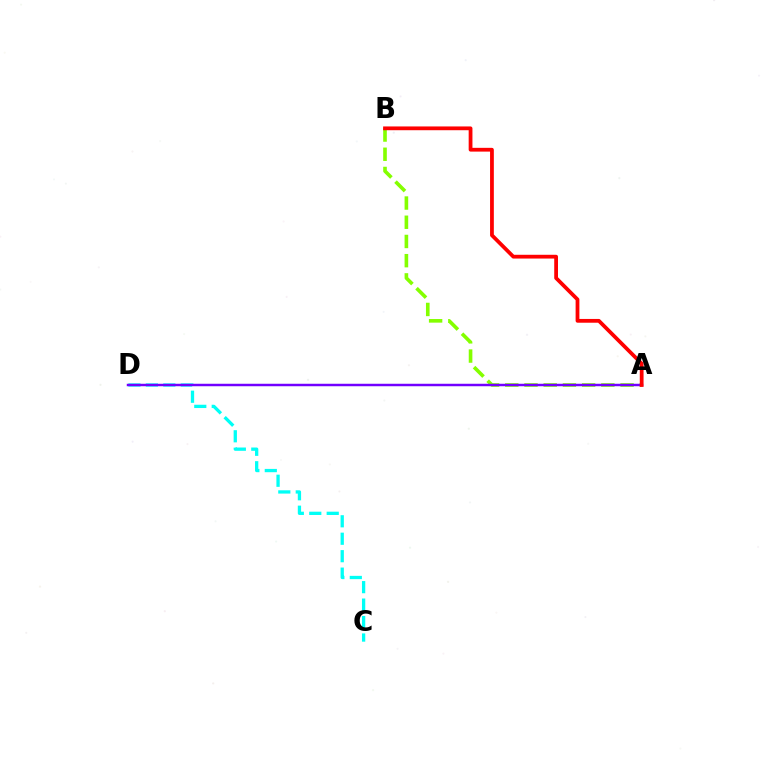{('A', 'B'): [{'color': '#84ff00', 'line_style': 'dashed', 'thickness': 2.61}, {'color': '#ff0000', 'line_style': 'solid', 'thickness': 2.72}], ('C', 'D'): [{'color': '#00fff6', 'line_style': 'dashed', 'thickness': 2.37}], ('A', 'D'): [{'color': '#7200ff', 'line_style': 'solid', 'thickness': 1.78}]}